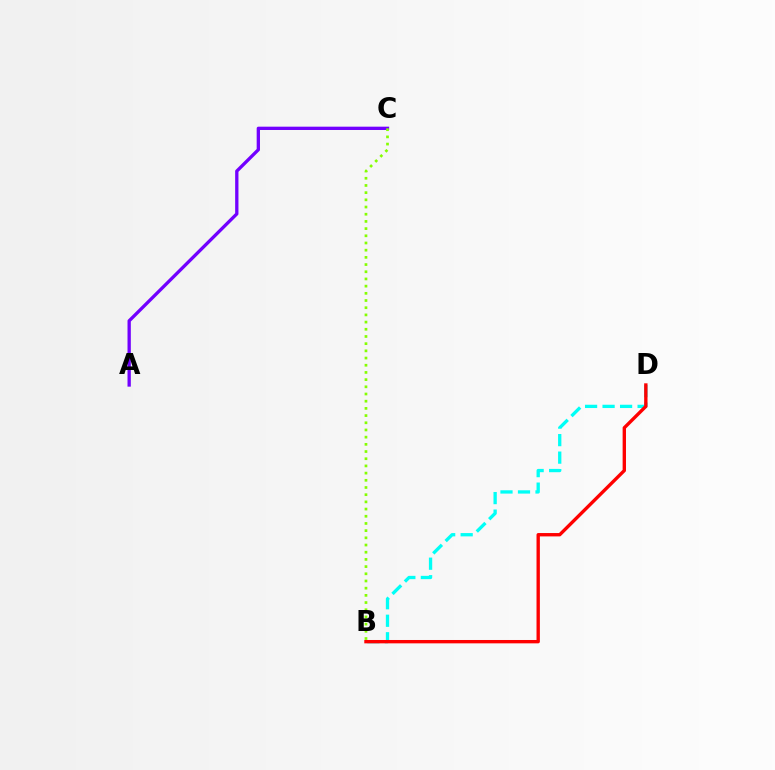{('A', 'C'): [{'color': '#7200ff', 'line_style': 'solid', 'thickness': 2.38}], ('B', 'C'): [{'color': '#84ff00', 'line_style': 'dotted', 'thickness': 1.95}], ('B', 'D'): [{'color': '#00fff6', 'line_style': 'dashed', 'thickness': 2.38}, {'color': '#ff0000', 'line_style': 'solid', 'thickness': 2.42}]}